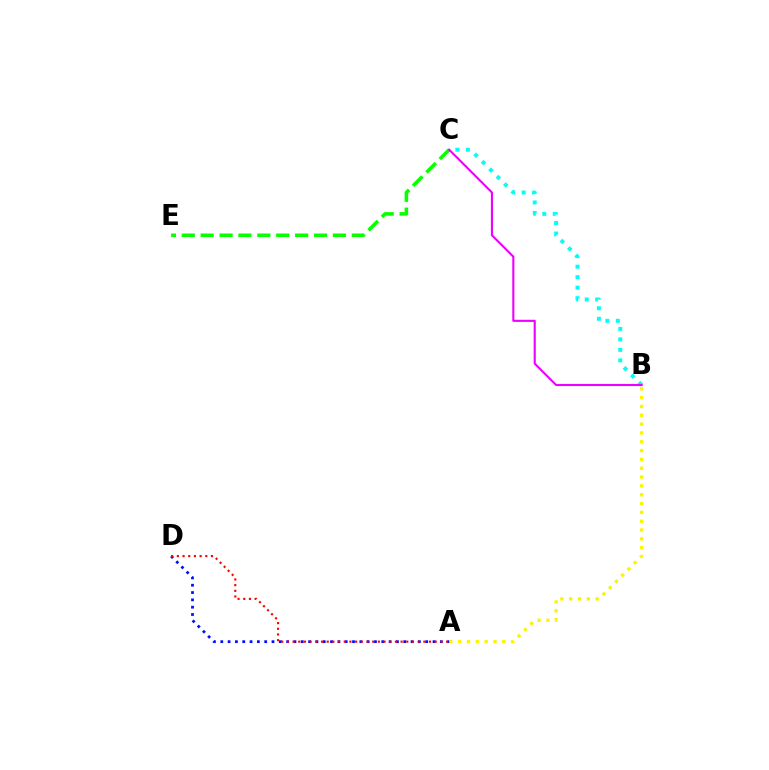{('A', 'B'): [{'color': '#fcf500', 'line_style': 'dotted', 'thickness': 2.4}], ('A', 'D'): [{'color': '#0010ff', 'line_style': 'dotted', 'thickness': 1.99}, {'color': '#ff0000', 'line_style': 'dotted', 'thickness': 1.54}], ('B', 'C'): [{'color': '#00fff6', 'line_style': 'dotted', 'thickness': 2.85}, {'color': '#ee00ff', 'line_style': 'solid', 'thickness': 1.52}], ('C', 'E'): [{'color': '#08ff00', 'line_style': 'dashed', 'thickness': 2.57}]}